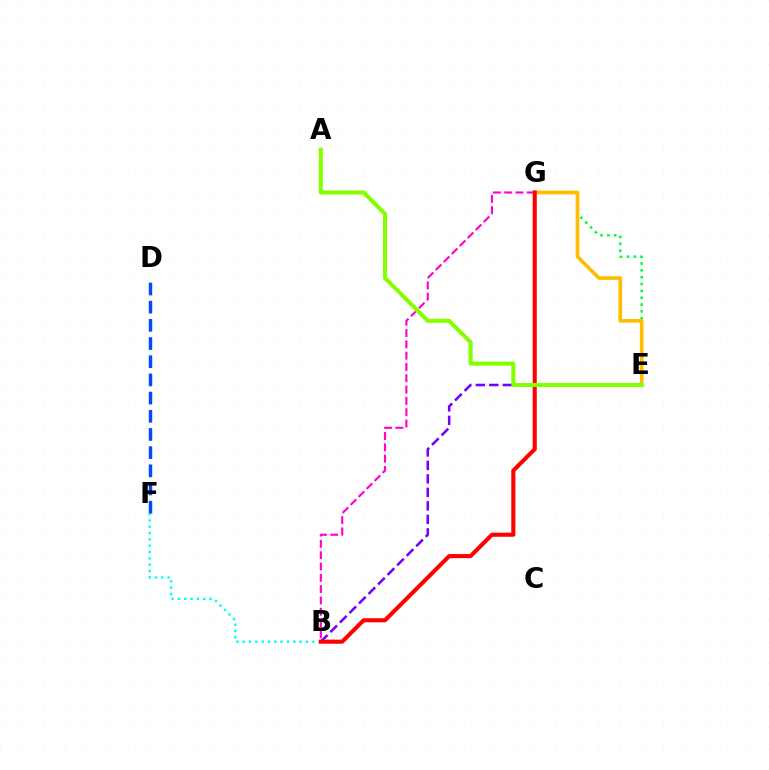{('B', 'E'): [{'color': '#7200ff', 'line_style': 'dashed', 'thickness': 1.83}], ('E', 'G'): [{'color': '#00ff39', 'line_style': 'dotted', 'thickness': 1.86}, {'color': '#ffbd00', 'line_style': 'solid', 'thickness': 2.64}], ('B', 'G'): [{'color': '#ff00cf', 'line_style': 'dashed', 'thickness': 1.54}, {'color': '#ff0000', 'line_style': 'solid', 'thickness': 2.95}], ('B', 'F'): [{'color': '#00fff6', 'line_style': 'dotted', 'thickness': 1.72}], ('D', 'F'): [{'color': '#004bff', 'line_style': 'dashed', 'thickness': 2.47}], ('A', 'E'): [{'color': '#84ff00', 'line_style': 'solid', 'thickness': 2.93}]}